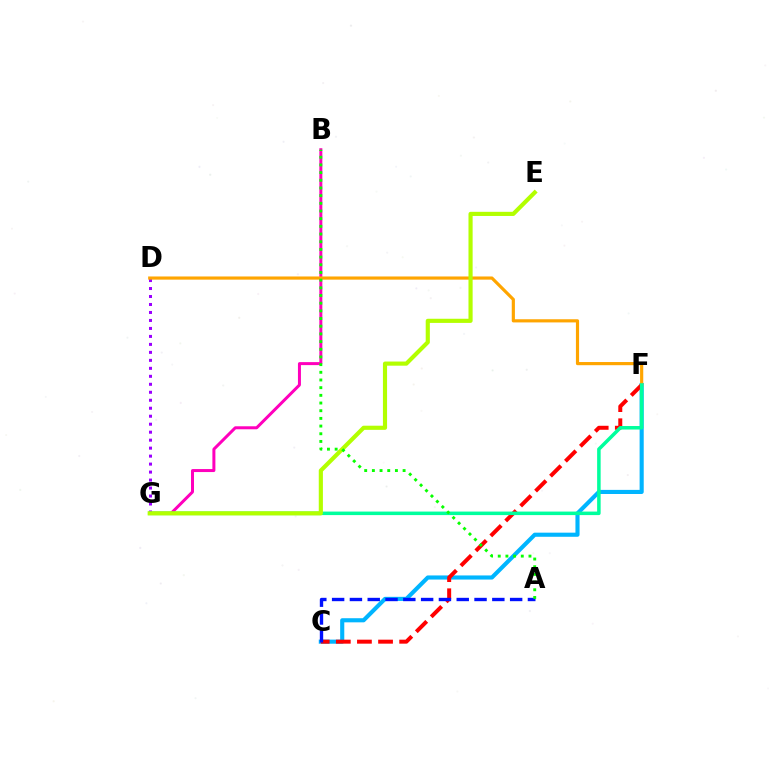{('C', 'F'): [{'color': '#00b5ff', 'line_style': 'solid', 'thickness': 2.96}, {'color': '#ff0000', 'line_style': 'dashed', 'thickness': 2.87}], ('B', 'G'): [{'color': '#ff00bd', 'line_style': 'solid', 'thickness': 2.16}], ('D', 'G'): [{'color': '#9b00ff', 'line_style': 'dotted', 'thickness': 2.17}], ('A', 'C'): [{'color': '#0010ff', 'line_style': 'dashed', 'thickness': 2.42}], ('D', 'F'): [{'color': '#ffa500', 'line_style': 'solid', 'thickness': 2.28}], ('F', 'G'): [{'color': '#00ff9d', 'line_style': 'solid', 'thickness': 2.53}], ('E', 'G'): [{'color': '#b3ff00', 'line_style': 'solid', 'thickness': 2.98}], ('A', 'B'): [{'color': '#08ff00', 'line_style': 'dotted', 'thickness': 2.09}]}